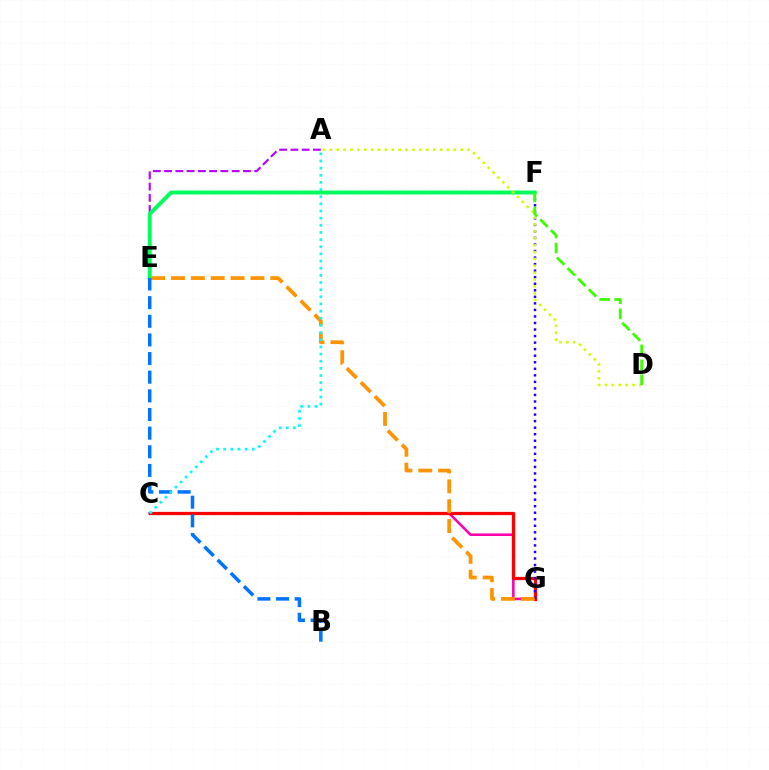{('C', 'G'): [{'color': '#ff00ac', 'line_style': 'solid', 'thickness': 1.85}, {'color': '#ff0000', 'line_style': 'solid', 'thickness': 2.34}], ('A', 'E'): [{'color': '#b900ff', 'line_style': 'dashed', 'thickness': 1.53}], ('E', 'F'): [{'color': '#00ff5c', 'line_style': 'solid', 'thickness': 2.82}], ('F', 'G'): [{'color': '#2500ff', 'line_style': 'dotted', 'thickness': 1.78}], ('A', 'D'): [{'color': '#d1ff00', 'line_style': 'dotted', 'thickness': 1.87}], ('E', 'G'): [{'color': '#ff9400', 'line_style': 'dashed', 'thickness': 2.7}], ('B', 'E'): [{'color': '#0074ff', 'line_style': 'dashed', 'thickness': 2.53}], ('D', 'F'): [{'color': '#3dff00', 'line_style': 'dashed', 'thickness': 2.03}], ('A', 'C'): [{'color': '#00fff6', 'line_style': 'dotted', 'thickness': 1.94}]}